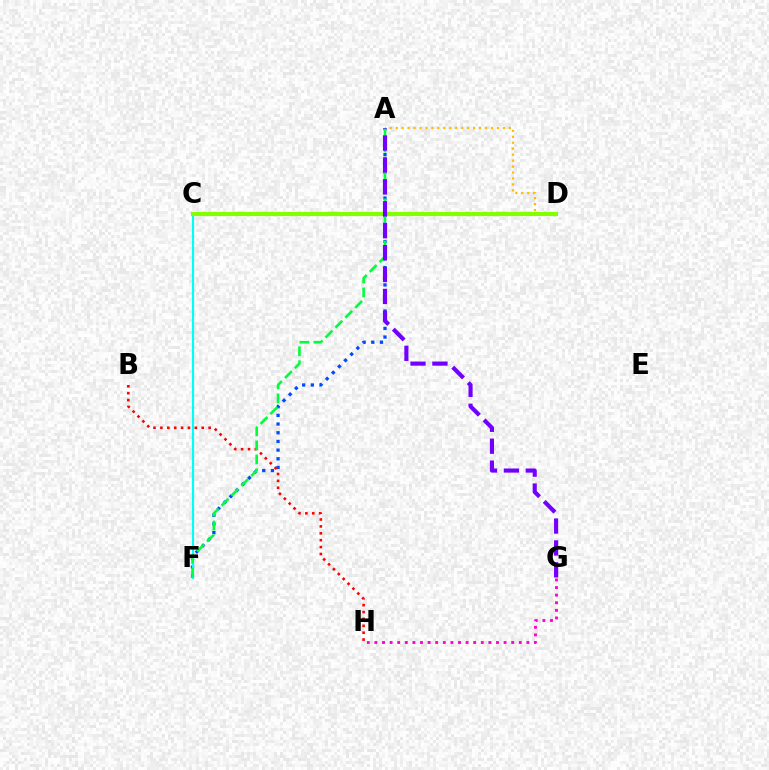{('A', 'D'): [{'color': '#ffbd00', 'line_style': 'dotted', 'thickness': 1.62}], ('A', 'F'): [{'color': '#004bff', 'line_style': 'dotted', 'thickness': 2.36}, {'color': '#00ff39', 'line_style': 'dashed', 'thickness': 1.9}], ('B', 'H'): [{'color': '#ff0000', 'line_style': 'dotted', 'thickness': 1.87}], ('C', 'F'): [{'color': '#00fff6', 'line_style': 'solid', 'thickness': 1.57}], ('C', 'D'): [{'color': '#84ff00', 'line_style': 'solid', 'thickness': 2.98}], ('G', 'H'): [{'color': '#ff00cf', 'line_style': 'dotted', 'thickness': 2.06}], ('A', 'G'): [{'color': '#7200ff', 'line_style': 'dashed', 'thickness': 2.98}]}